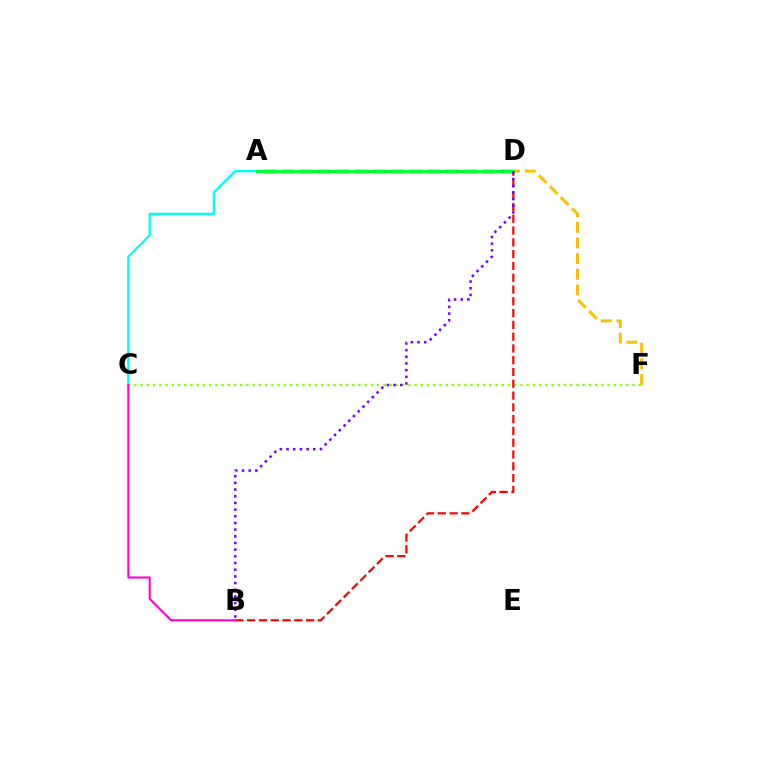{('D', 'F'): [{'color': '#ffbd00', 'line_style': 'dashed', 'thickness': 2.13}], ('C', 'F'): [{'color': '#84ff00', 'line_style': 'dotted', 'thickness': 1.69}], ('A', 'C'): [{'color': '#00fff6', 'line_style': 'solid', 'thickness': 1.69}], ('A', 'D'): [{'color': '#004bff', 'line_style': 'dashed', 'thickness': 2.48}, {'color': '#00ff39', 'line_style': 'solid', 'thickness': 2.22}], ('B', 'D'): [{'color': '#ff0000', 'line_style': 'dashed', 'thickness': 1.6}, {'color': '#7200ff', 'line_style': 'dotted', 'thickness': 1.81}], ('B', 'C'): [{'color': '#ff00cf', 'line_style': 'solid', 'thickness': 1.5}]}